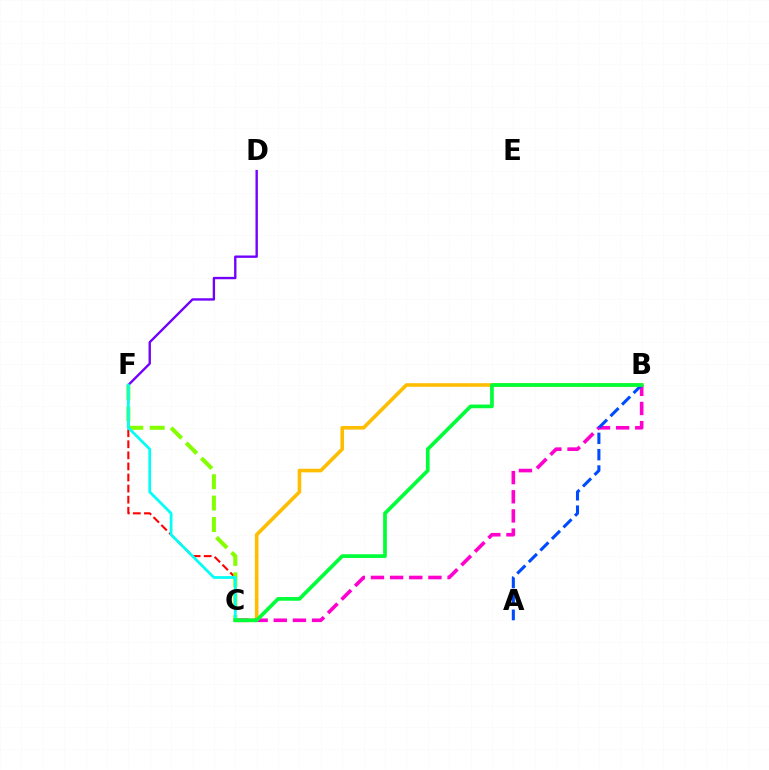{('B', 'C'): [{'color': '#ffbd00', 'line_style': 'solid', 'thickness': 2.59}, {'color': '#ff00cf', 'line_style': 'dashed', 'thickness': 2.6}, {'color': '#00ff39', 'line_style': 'solid', 'thickness': 2.66}], ('C', 'F'): [{'color': '#ff0000', 'line_style': 'dashed', 'thickness': 1.5}, {'color': '#84ff00', 'line_style': 'dashed', 'thickness': 2.91}, {'color': '#00fff6', 'line_style': 'solid', 'thickness': 1.97}], ('D', 'F'): [{'color': '#7200ff', 'line_style': 'solid', 'thickness': 1.7}], ('A', 'B'): [{'color': '#004bff', 'line_style': 'dashed', 'thickness': 2.22}]}